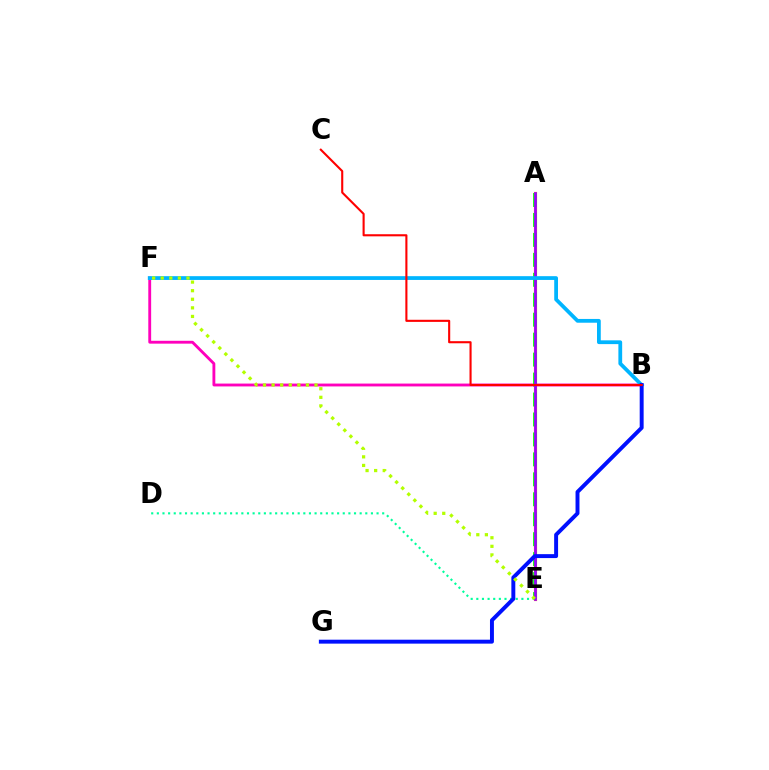{('A', 'E'): [{'color': '#ffa500', 'line_style': 'solid', 'thickness': 2.29}, {'color': '#08ff00', 'line_style': 'dashed', 'thickness': 2.71}, {'color': '#9b00ff', 'line_style': 'solid', 'thickness': 1.96}], ('D', 'E'): [{'color': '#00ff9d', 'line_style': 'dotted', 'thickness': 1.53}], ('B', 'F'): [{'color': '#ff00bd', 'line_style': 'solid', 'thickness': 2.05}, {'color': '#00b5ff', 'line_style': 'solid', 'thickness': 2.72}], ('B', 'G'): [{'color': '#0010ff', 'line_style': 'solid', 'thickness': 2.83}], ('E', 'F'): [{'color': '#b3ff00', 'line_style': 'dotted', 'thickness': 2.33}], ('B', 'C'): [{'color': '#ff0000', 'line_style': 'solid', 'thickness': 1.51}]}